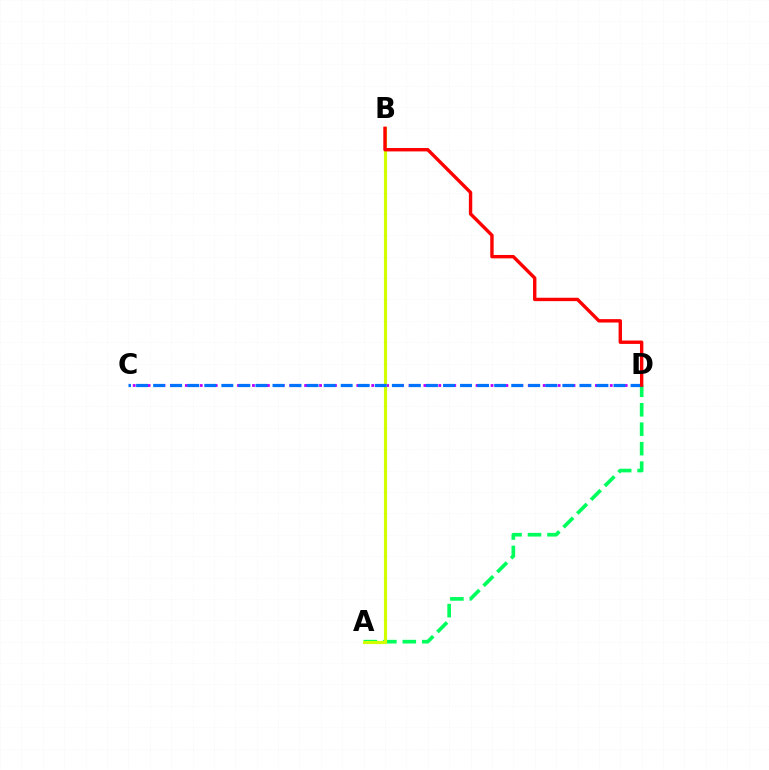{('A', 'D'): [{'color': '#00ff5c', 'line_style': 'dashed', 'thickness': 2.64}], ('C', 'D'): [{'color': '#b900ff', 'line_style': 'dotted', 'thickness': 2.03}, {'color': '#0074ff', 'line_style': 'dashed', 'thickness': 2.32}], ('A', 'B'): [{'color': '#d1ff00', 'line_style': 'solid', 'thickness': 2.27}], ('B', 'D'): [{'color': '#ff0000', 'line_style': 'solid', 'thickness': 2.44}]}